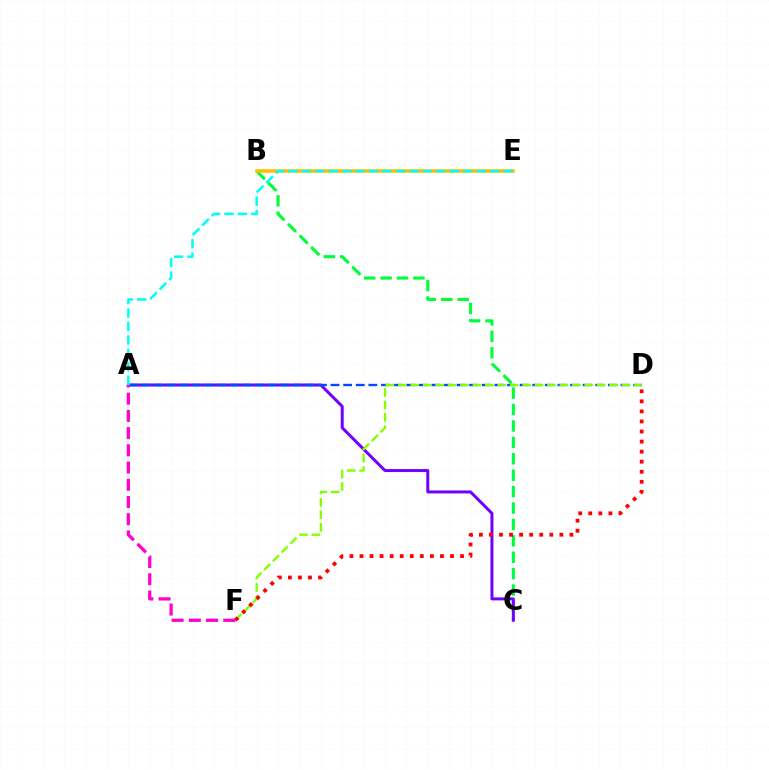{('B', 'C'): [{'color': '#00ff39', 'line_style': 'dashed', 'thickness': 2.23}], ('A', 'C'): [{'color': '#7200ff', 'line_style': 'solid', 'thickness': 2.16}], ('A', 'D'): [{'color': '#004bff', 'line_style': 'dashed', 'thickness': 1.71}], ('B', 'E'): [{'color': '#ffbd00', 'line_style': 'solid', 'thickness': 2.57}], ('D', 'F'): [{'color': '#84ff00', 'line_style': 'dashed', 'thickness': 1.69}, {'color': '#ff0000', 'line_style': 'dotted', 'thickness': 2.73}], ('A', 'E'): [{'color': '#00fff6', 'line_style': 'dashed', 'thickness': 1.83}], ('A', 'F'): [{'color': '#ff00cf', 'line_style': 'dashed', 'thickness': 2.34}]}